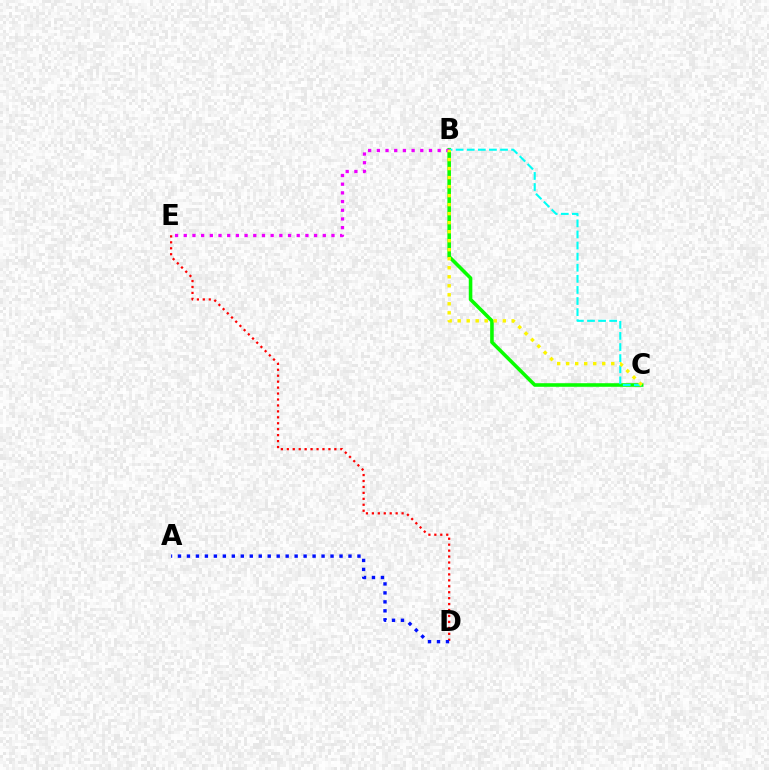{('B', 'C'): [{'color': '#08ff00', 'line_style': 'solid', 'thickness': 2.58}, {'color': '#00fff6', 'line_style': 'dashed', 'thickness': 1.51}, {'color': '#fcf500', 'line_style': 'dotted', 'thickness': 2.45}], ('B', 'E'): [{'color': '#ee00ff', 'line_style': 'dotted', 'thickness': 2.36}], ('D', 'E'): [{'color': '#ff0000', 'line_style': 'dotted', 'thickness': 1.61}], ('A', 'D'): [{'color': '#0010ff', 'line_style': 'dotted', 'thickness': 2.44}]}